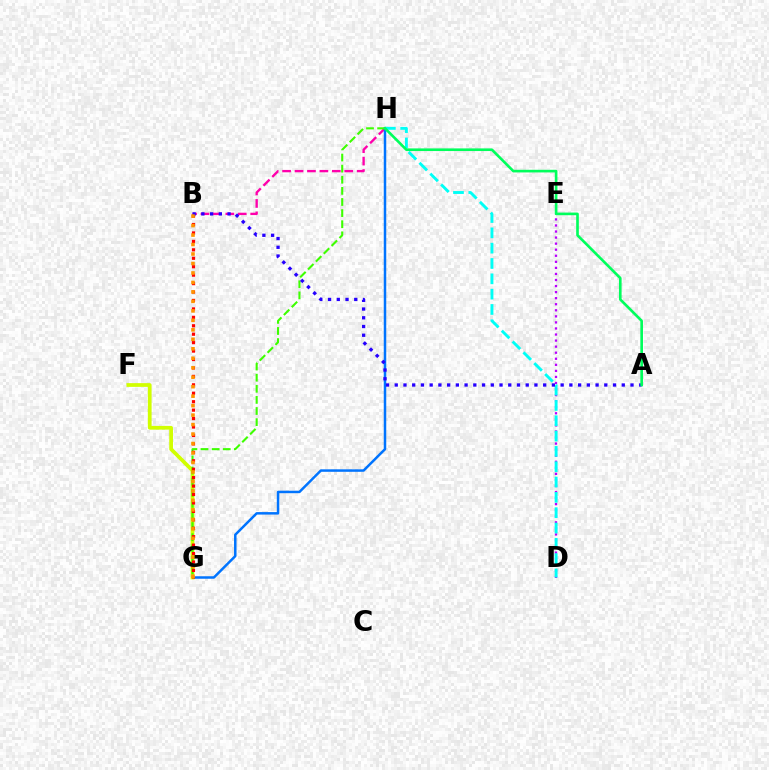{('B', 'H'): [{'color': '#ff00ac', 'line_style': 'dashed', 'thickness': 1.69}], ('G', 'H'): [{'color': '#0074ff', 'line_style': 'solid', 'thickness': 1.79}, {'color': '#3dff00', 'line_style': 'dashed', 'thickness': 1.51}], ('D', 'E'): [{'color': '#b900ff', 'line_style': 'dotted', 'thickness': 1.65}], ('F', 'G'): [{'color': '#d1ff00', 'line_style': 'solid', 'thickness': 2.69}], ('D', 'H'): [{'color': '#00fff6', 'line_style': 'dashed', 'thickness': 2.08}], ('B', 'G'): [{'color': '#ff0000', 'line_style': 'dotted', 'thickness': 2.29}, {'color': '#ff9400', 'line_style': 'dotted', 'thickness': 2.57}], ('A', 'B'): [{'color': '#2500ff', 'line_style': 'dotted', 'thickness': 2.37}], ('A', 'H'): [{'color': '#00ff5c', 'line_style': 'solid', 'thickness': 1.9}]}